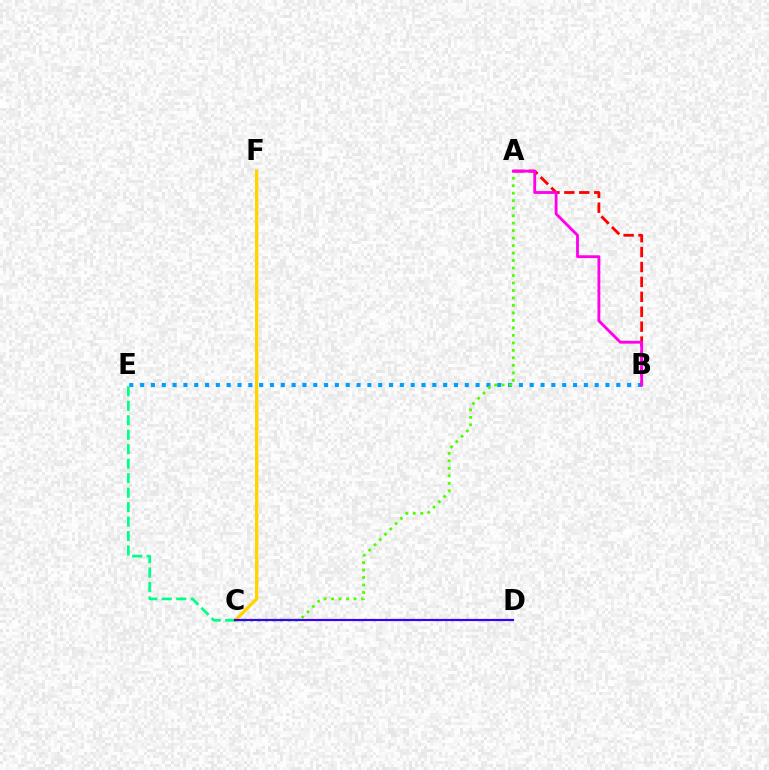{('A', 'B'): [{'color': '#ff0000', 'line_style': 'dashed', 'thickness': 2.03}, {'color': '#ff00ed', 'line_style': 'solid', 'thickness': 2.04}], ('B', 'E'): [{'color': '#009eff', 'line_style': 'dotted', 'thickness': 2.94}], ('A', 'C'): [{'color': '#4fff00', 'line_style': 'dotted', 'thickness': 2.03}], ('C', 'F'): [{'color': '#ffd500', 'line_style': 'solid', 'thickness': 2.39}], ('C', 'E'): [{'color': '#00ff86', 'line_style': 'dashed', 'thickness': 1.97}], ('C', 'D'): [{'color': '#3700ff', 'line_style': 'solid', 'thickness': 1.57}]}